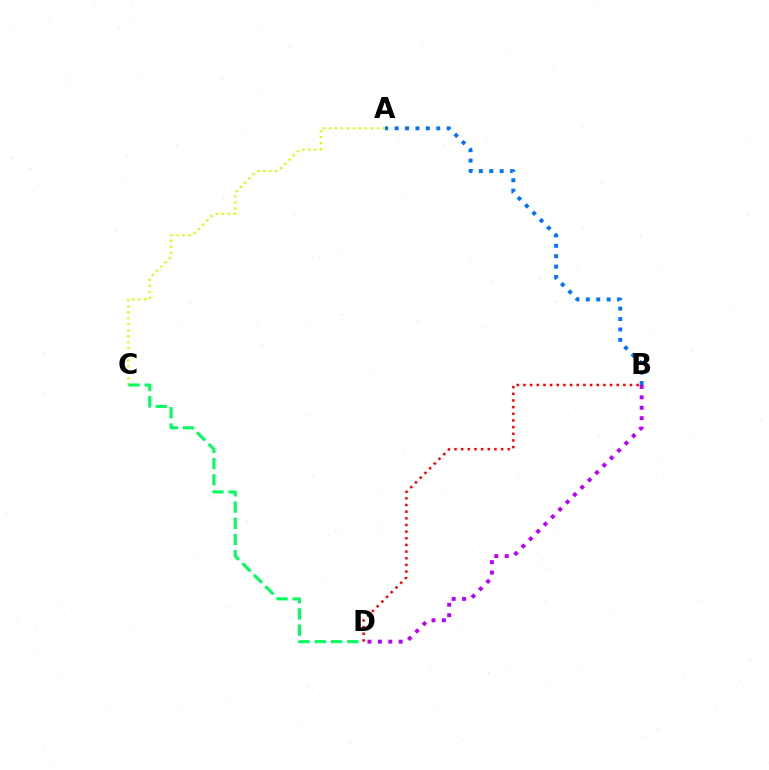{('A', 'C'): [{'color': '#d1ff00', 'line_style': 'dotted', 'thickness': 1.63}], ('C', 'D'): [{'color': '#00ff5c', 'line_style': 'dashed', 'thickness': 2.2}], ('B', 'D'): [{'color': '#ff0000', 'line_style': 'dotted', 'thickness': 1.81}, {'color': '#b900ff', 'line_style': 'dotted', 'thickness': 2.83}], ('A', 'B'): [{'color': '#0074ff', 'line_style': 'dotted', 'thickness': 2.83}]}